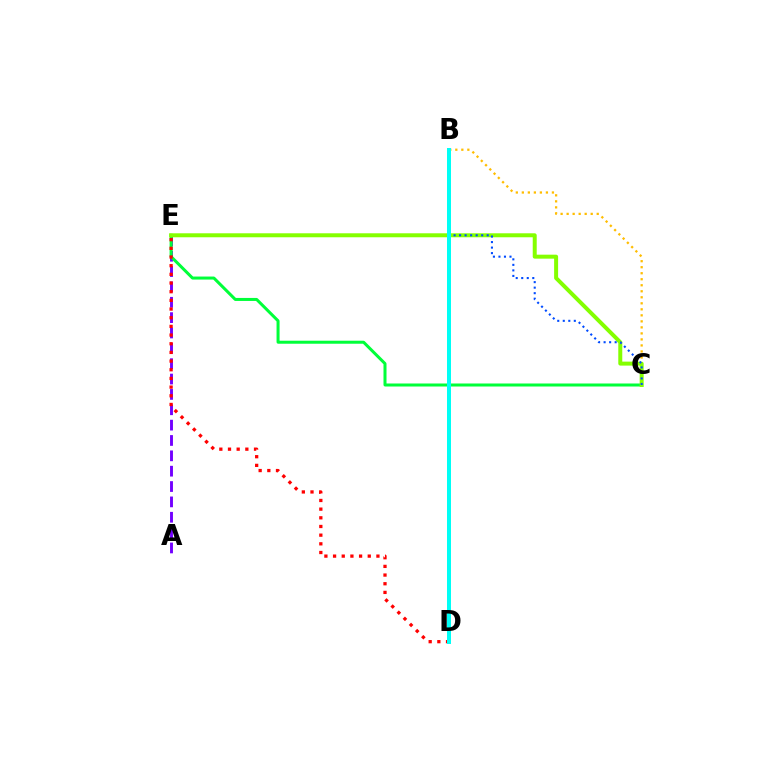{('A', 'E'): [{'color': '#7200ff', 'line_style': 'dashed', 'thickness': 2.09}], ('B', 'D'): [{'color': '#ff00cf', 'line_style': 'solid', 'thickness': 2.81}, {'color': '#00fff6', 'line_style': 'solid', 'thickness': 2.87}], ('B', 'C'): [{'color': '#ffbd00', 'line_style': 'dotted', 'thickness': 1.63}, {'color': '#004bff', 'line_style': 'dotted', 'thickness': 1.5}], ('C', 'E'): [{'color': '#00ff39', 'line_style': 'solid', 'thickness': 2.17}, {'color': '#84ff00', 'line_style': 'solid', 'thickness': 2.87}], ('D', 'E'): [{'color': '#ff0000', 'line_style': 'dotted', 'thickness': 2.36}]}